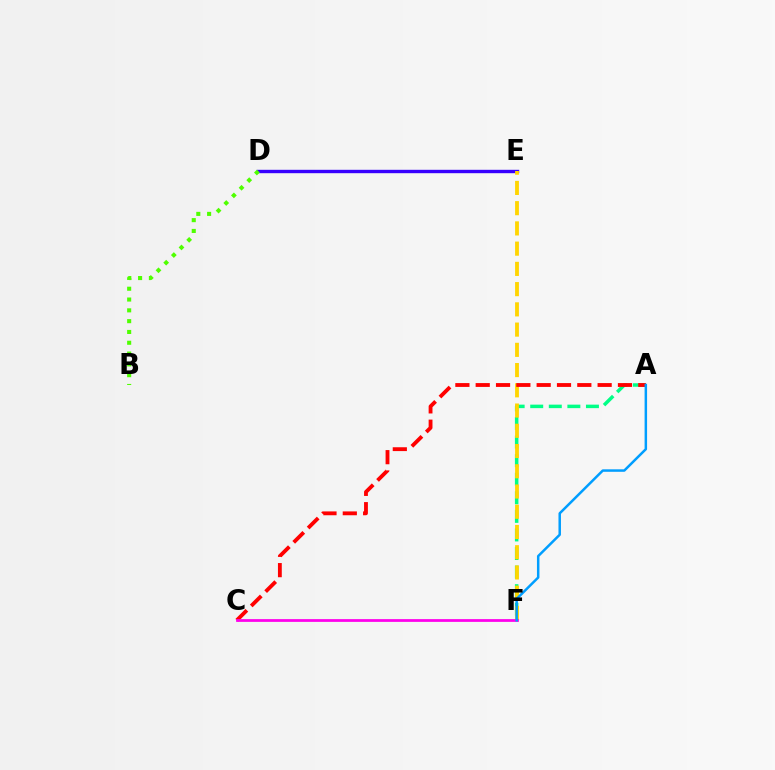{('A', 'F'): [{'color': '#00ff86', 'line_style': 'dashed', 'thickness': 2.52}, {'color': '#009eff', 'line_style': 'solid', 'thickness': 1.79}], ('D', 'E'): [{'color': '#3700ff', 'line_style': 'solid', 'thickness': 2.43}], ('E', 'F'): [{'color': '#ffd500', 'line_style': 'dashed', 'thickness': 2.75}], ('A', 'C'): [{'color': '#ff0000', 'line_style': 'dashed', 'thickness': 2.76}], ('C', 'F'): [{'color': '#ff00ed', 'line_style': 'solid', 'thickness': 1.99}], ('B', 'D'): [{'color': '#4fff00', 'line_style': 'dotted', 'thickness': 2.94}]}